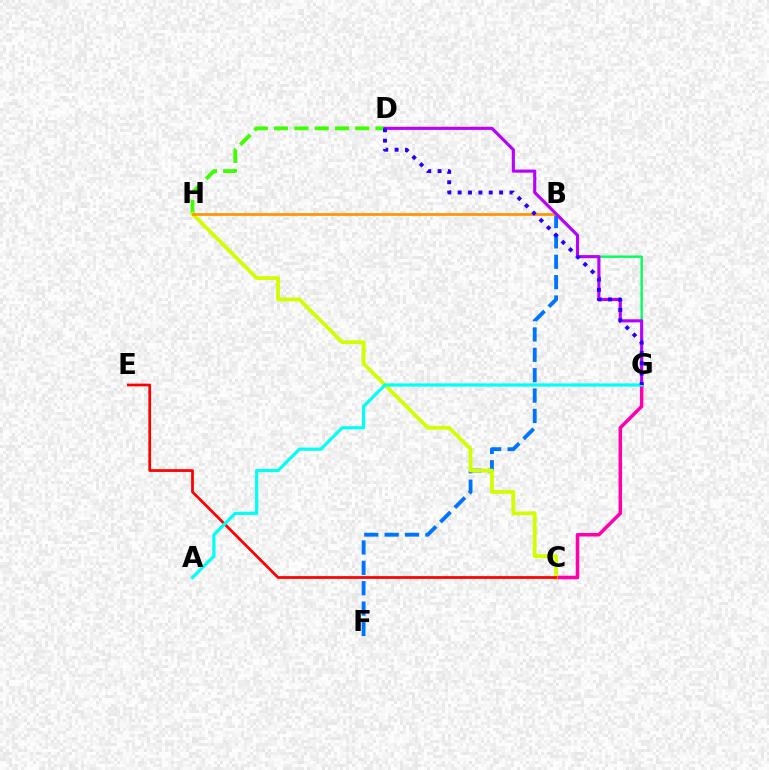{('B', 'G'): [{'color': '#00ff5c', 'line_style': 'solid', 'thickness': 1.72}], ('D', 'H'): [{'color': '#3dff00', 'line_style': 'dashed', 'thickness': 2.76}], ('C', 'G'): [{'color': '#ff00ac', 'line_style': 'solid', 'thickness': 2.53}], ('B', 'F'): [{'color': '#0074ff', 'line_style': 'dashed', 'thickness': 2.77}], ('C', 'H'): [{'color': '#d1ff00', 'line_style': 'solid', 'thickness': 2.74}], ('B', 'H'): [{'color': '#ff9400', 'line_style': 'solid', 'thickness': 1.94}], ('D', 'G'): [{'color': '#b900ff', 'line_style': 'solid', 'thickness': 2.25}, {'color': '#2500ff', 'line_style': 'dotted', 'thickness': 2.81}], ('C', 'E'): [{'color': '#ff0000', 'line_style': 'solid', 'thickness': 1.97}], ('A', 'G'): [{'color': '#00fff6', 'line_style': 'solid', 'thickness': 2.3}]}